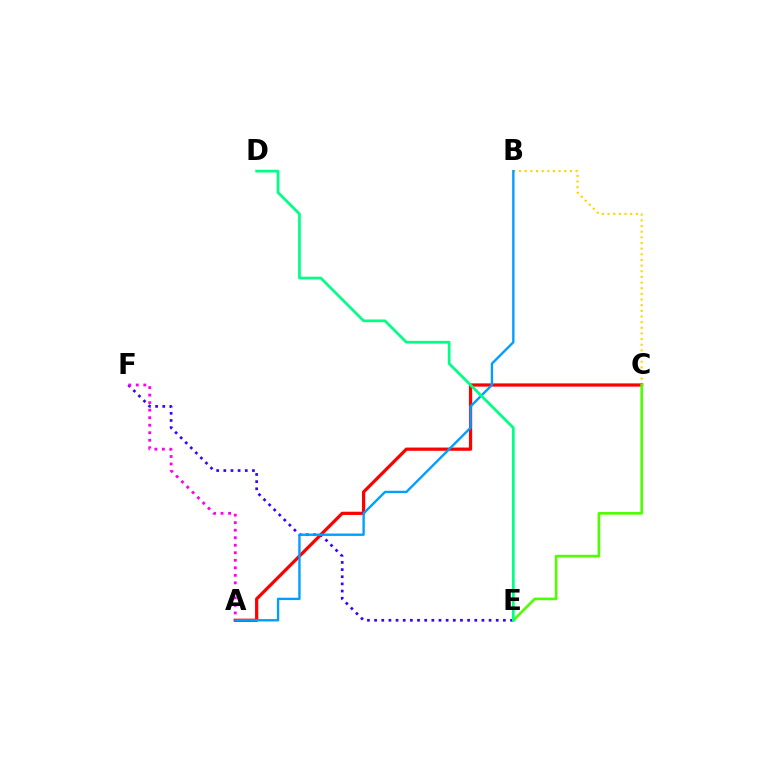{('B', 'C'): [{'color': '#ffd500', 'line_style': 'dotted', 'thickness': 1.54}], ('A', 'C'): [{'color': '#ff0000', 'line_style': 'solid', 'thickness': 2.32}], ('C', 'E'): [{'color': '#4fff00', 'line_style': 'solid', 'thickness': 1.9}], ('E', 'F'): [{'color': '#3700ff', 'line_style': 'dotted', 'thickness': 1.94}], ('A', 'B'): [{'color': '#009eff', 'line_style': 'solid', 'thickness': 1.71}], ('D', 'E'): [{'color': '#00ff86', 'line_style': 'solid', 'thickness': 1.96}], ('A', 'F'): [{'color': '#ff00ed', 'line_style': 'dotted', 'thickness': 2.04}]}